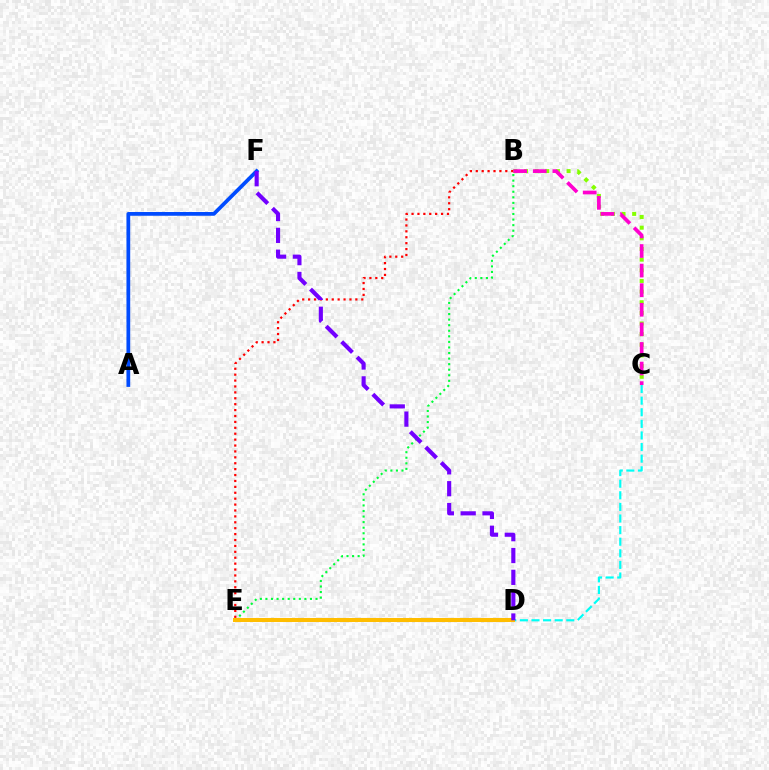{('B', 'C'): [{'color': '#84ff00', 'line_style': 'dotted', 'thickness': 2.89}, {'color': '#ff00cf', 'line_style': 'dashed', 'thickness': 2.66}], ('A', 'F'): [{'color': '#004bff', 'line_style': 'solid', 'thickness': 2.7}], ('B', 'E'): [{'color': '#00ff39', 'line_style': 'dotted', 'thickness': 1.51}, {'color': '#ff0000', 'line_style': 'dotted', 'thickness': 1.6}], ('C', 'D'): [{'color': '#00fff6', 'line_style': 'dashed', 'thickness': 1.58}], ('D', 'E'): [{'color': '#ffbd00', 'line_style': 'solid', 'thickness': 2.91}], ('D', 'F'): [{'color': '#7200ff', 'line_style': 'dashed', 'thickness': 2.97}]}